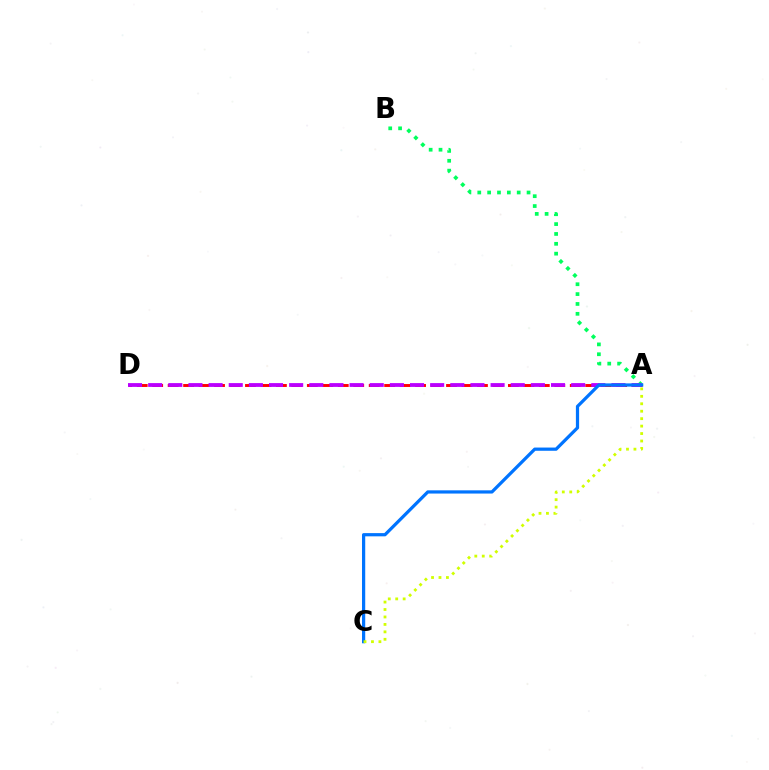{('A', 'B'): [{'color': '#00ff5c', 'line_style': 'dotted', 'thickness': 2.68}], ('A', 'D'): [{'color': '#ff0000', 'line_style': 'dashed', 'thickness': 2.1}, {'color': '#b900ff', 'line_style': 'dashed', 'thickness': 2.74}], ('A', 'C'): [{'color': '#0074ff', 'line_style': 'solid', 'thickness': 2.32}, {'color': '#d1ff00', 'line_style': 'dotted', 'thickness': 2.02}]}